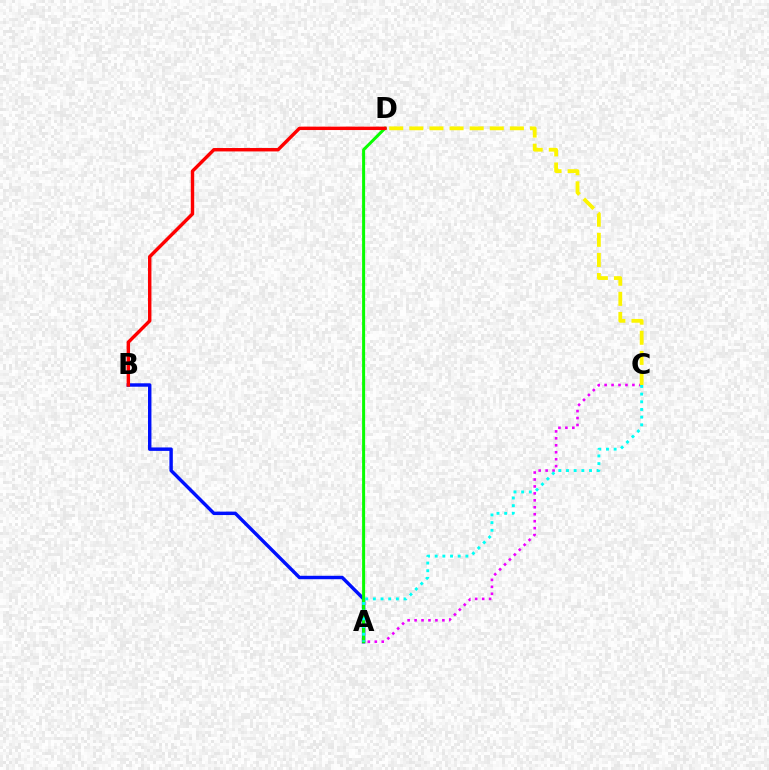{('A', 'C'): [{'color': '#ee00ff', 'line_style': 'dotted', 'thickness': 1.89}, {'color': '#00fff6', 'line_style': 'dotted', 'thickness': 2.08}], ('A', 'B'): [{'color': '#0010ff', 'line_style': 'solid', 'thickness': 2.47}], ('A', 'D'): [{'color': '#08ff00', 'line_style': 'solid', 'thickness': 2.17}], ('C', 'D'): [{'color': '#fcf500', 'line_style': 'dashed', 'thickness': 2.73}], ('B', 'D'): [{'color': '#ff0000', 'line_style': 'solid', 'thickness': 2.46}]}